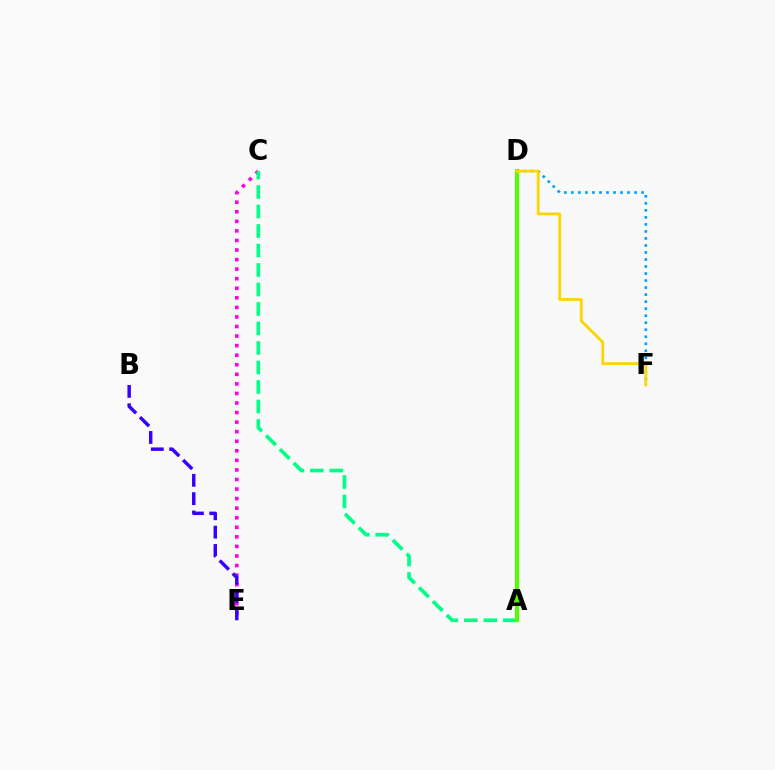{('A', 'D'): [{'color': '#ff0000', 'line_style': 'solid', 'thickness': 2.05}, {'color': '#4fff00', 'line_style': 'solid', 'thickness': 2.94}], ('D', 'F'): [{'color': '#009eff', 'line_style': 'dotted', 'thickness': 1.91}, {'color': '#ffd500', 'line_style': 'solid', 'thickness': 2.01}], ('C', 'E'): [{'color': '#ff00ed', 'line_style': 'dotted', 'thickness': 2.6}], ('B', 'E'): [{'color': '#3700ff', 'line_style': 'dashed', 'thickness': 2.49}], ('A', 'C'): [{'color': '#00ff86', 'line_style': 'dashed', 'thickness': 2.65}]}